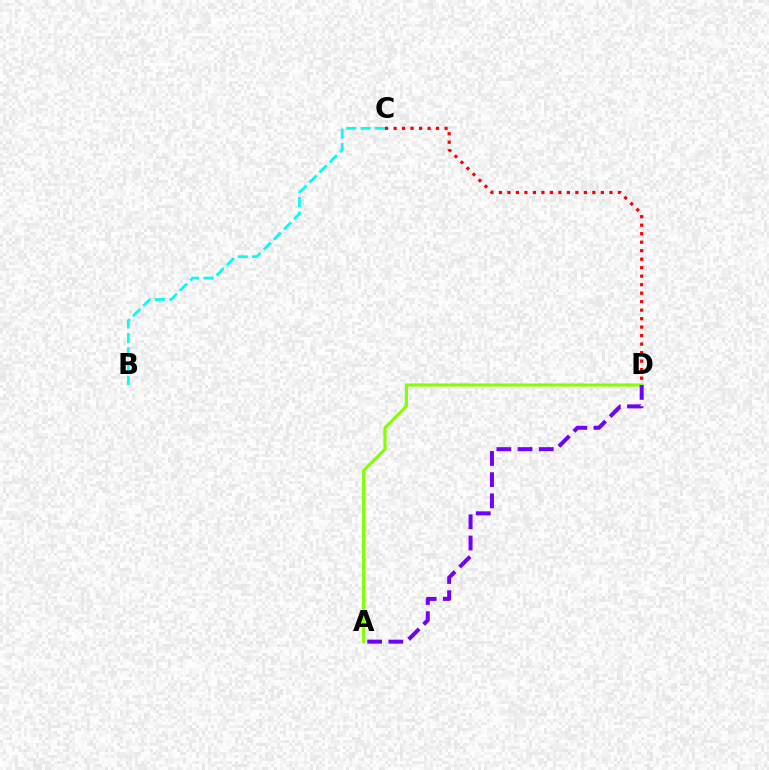{('A', 'D'): [{'color': '#84ff00', 'line_style': 'solid', 'thickness': 2.25}, {'color': '#7200ff', 'line_style': 'dashed', 'thickness': 2.88}], ('C', 'D'): [{'color': '#ff0000', 'line_style': 'dotted', 'thickness': 2.31}], ('B', 'C'): [{'color': '#00fff6', 'line_style': 'dashed', 'thickness': 1.95}]}